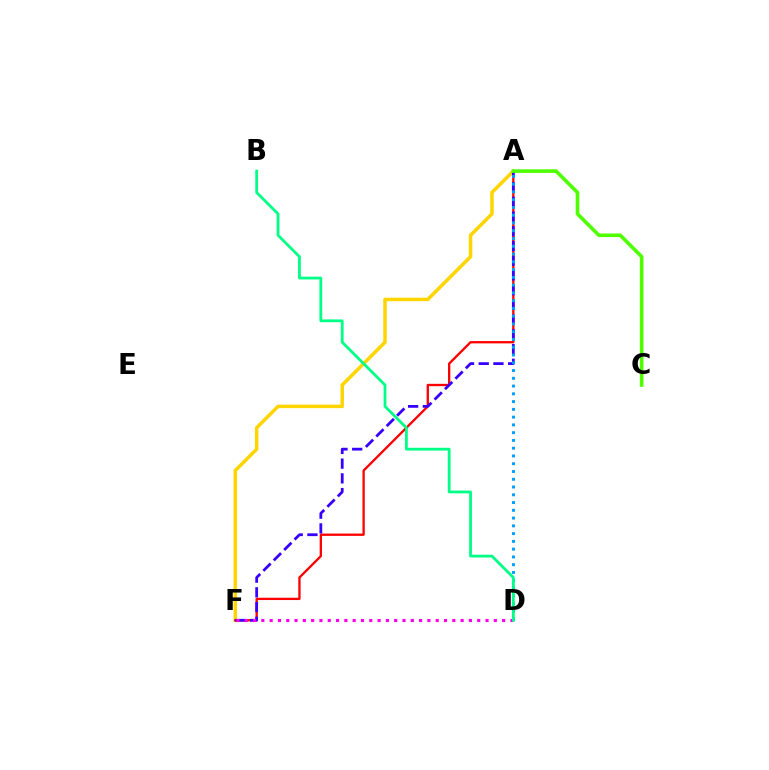{('A', 'F'): [{'color': '#ffd500', 'line_style': 'solid', 'thickness': 2.52}, {'color': '#ff0000', 'line_style': 'solid', 'thickness': 1.67}, {'color': '#3700ff', 'line_style': 'dashed', 'thickness': 2.0}], ('A', 'C'): [{'color': '#4fff00', 'line_style': 'solid', 'thickness': 2.59}], ('D', 'F'): [{'color': '#ff00ed', 'line_style': 'dotted', 'thickness': 2.26}], ('A', 'D'): [{'color': '#009eff', 'line_style': 'dotted', 'thickness': 2.11}], ('B', 'D'): [{'color': '#00ff86', 'line_style': 'solid', 'thickness': 2.0}]}